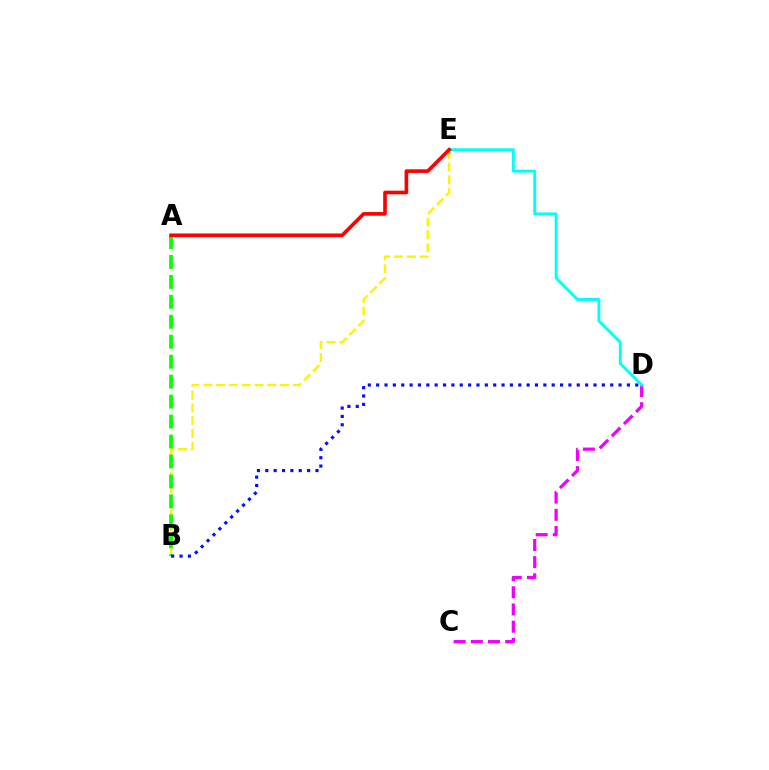{('C', 'D'): [{'color': '#ee00ff', 'line_style': 'dashed', 'thickness': 2.33}], ('B', 'E'): [{'color': '#fcf500', 'line_style': 'dashed', 'thickness': 1.74}], ('A', 'B'): [{'color': '#08ff00', 'line_style': 'dashed', 'thickness': 2.71}], ('B', 'D'): [{'color': '#0010ff', 'line_style': 'dotted', 'thickness': 2.27}], ('D', 'E'): [{'color': '#00fff6', 'line_style': 'solid', 'thickness': 2.09}], ('A', 'E'): [{'color': '#ff0000', 'line_style': 'solid', 'thickness': 2.62}]}